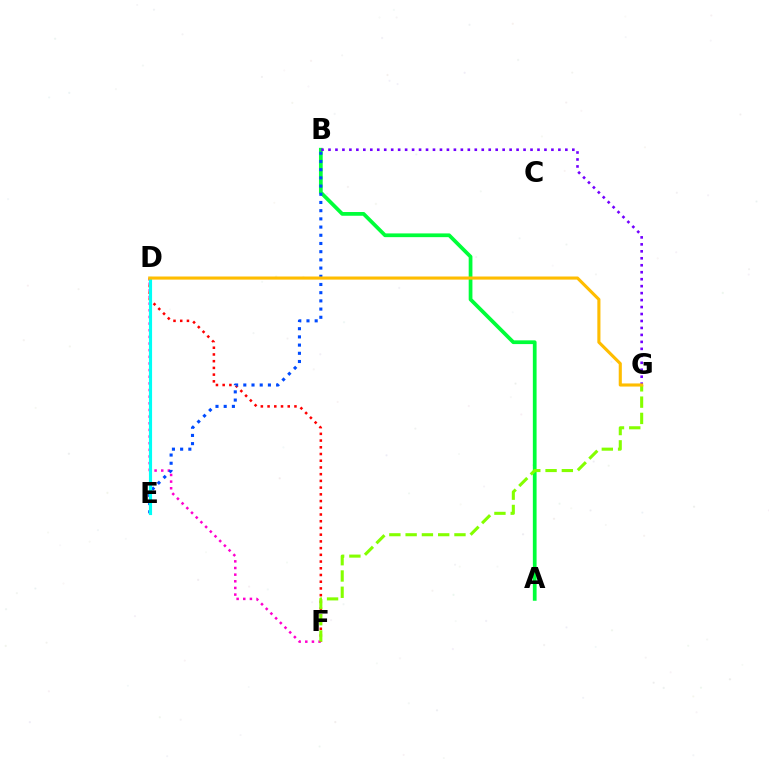{('A', 'B'): [{'color': '#00ff39', 'line_style': 'solid', 'thickness': 2.69}], ('D', 'F'): [{'color': '#ff00cf', 'line_style': 'dotted', 'thickness': 1.81}, {'color': '#ff0000', 'line_style': 'dotted', 'thickness': 1.83}], ('B', 'G'): [{'color': '#7200ff', 'line_style': 'dotted', 'thickness': 1.89}], ('B', 'E'): [{'color': '#004bff', 'line_style': 'dotted', 'thickness': 2.23}], ('F', 'G'): [{'color': '#84ff00', 'line_style': 'dashed', 'thickness': 2.21}], ('D', 'E'): [{'color': '#00fff6', 'line_style': 'solid', 'thickness': 2.26}], ('D', 'G'): [{'color': '#ffbd00', 'line_style': 'solid', 'thickness': 2.24}]}